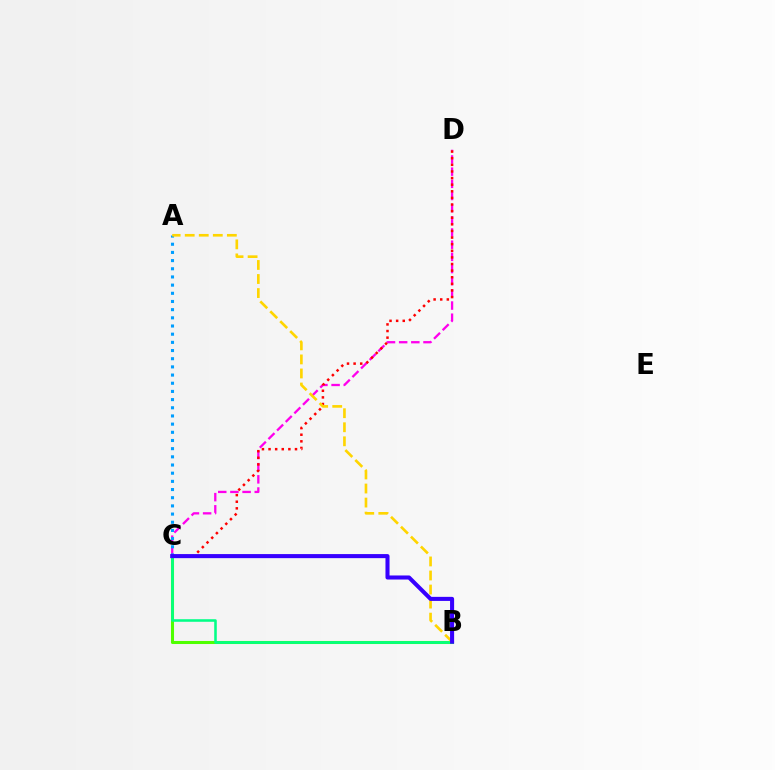{('C', 'D'): [{'color': '#ff00ed', 'line_style': 'dashed', 'thickness': 1.65}, {'color': '#ff0000', 'line_style': 'dotted', 'thickness': 1.8}], ('B', 'C'): [{'color': '#4fff00', 'line_style': 'solid', 'thickness': 2.19}, {'color': '#00ff86', 'line_style': 'solid', 'thickness': 1.84}, {'color': '#3700ff', 'line_style': 'solid', 'thickness': 2.93}], ('A', 'C'): [{'color': '#009eff', 'line_style': 'dotted', 'thickness': 2.22}], ('A', 'B'): [{'color': '#ffd500', 'line_style': 'dashed', 'thickness': 1.91}]}